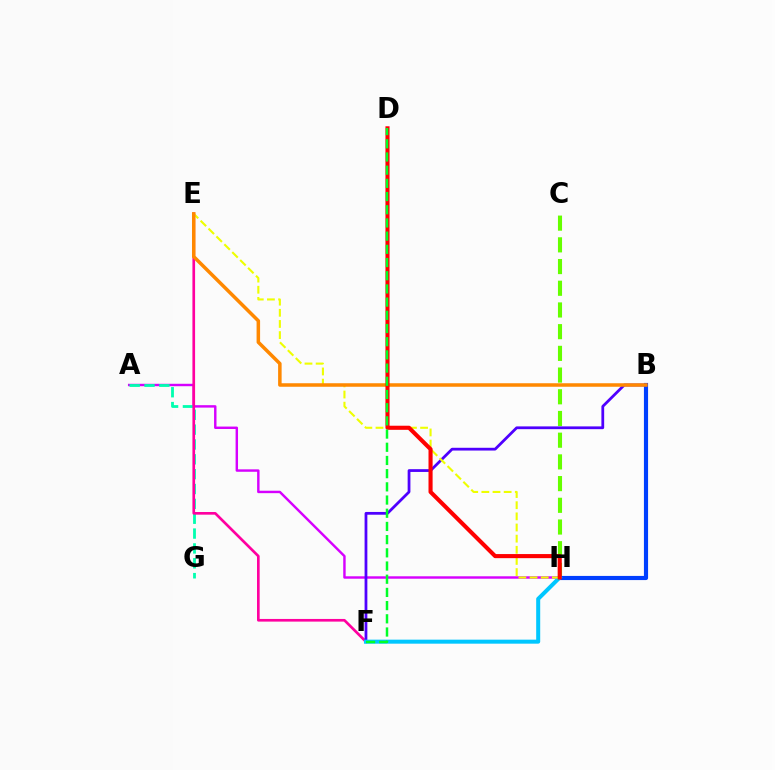{('A', 'H'): [{'color': '#d600ff', 'line_style': 'solid', 'thickness': 1.75}], ('C', 'H'): [{'color': '#66ff00', 'line_style': 'dashed', 'thickness': 2.95}], ('A', 'G'): [{'color': '#00ffaf', 'line_style': 'dashed', 'thickness': 2.02}], ('B', 'H'): [{'color': '#003fff', 'line_style': 'solid', 'thickness': 2.99}], ('E', 'F'): [{'color': '#ff00a0', 'line_style': 'solid', 'thickness': 1.92}], ('B', 'F'): [{'color': '#4f00ff', 'line_style': 'solid', 'thickness': 1.99}], ('F', 'H'): [{'color': '#00c7ff', 'line_style': 'solid', 'thickness': 2.89}], ('E', 'H'): [{'color': '#eeff00', 'line_style': 'dashed', 'thickness': 1.51}], ('B', 'E'): [{'color': '#ff8800', 'line_style': 'solid', 'thickness': 2.53}], ('D', 'H'): [{'color': '#ff0000', 'line_style': 'solid', 'thickness': 2.95}], ('D', 'F'): [{'color': '#00ff27', 'line_style': 'dashed', 'thickness': 1.79}]}